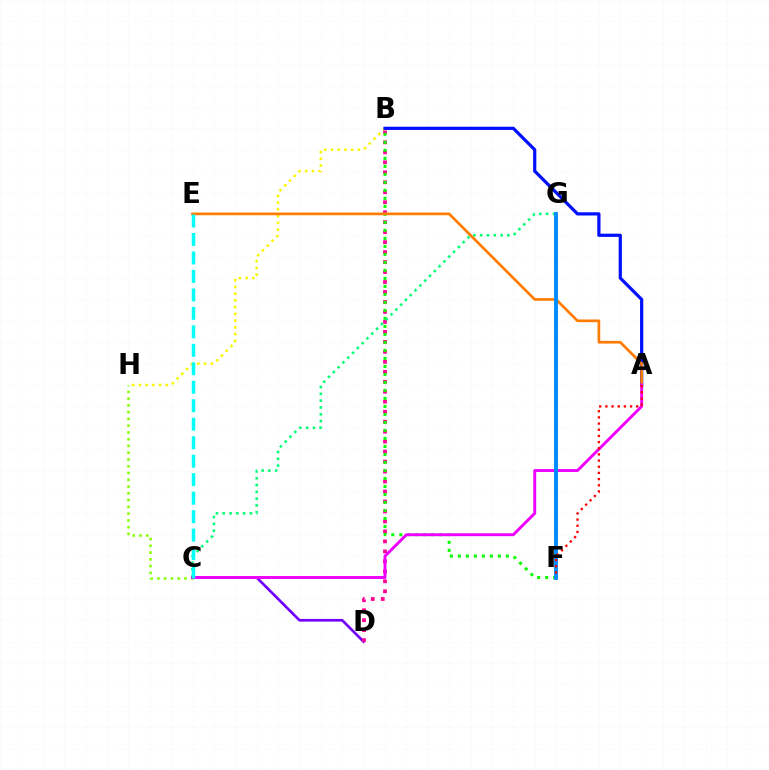{('C', 'D'): [{'color': '#7200ff', 'line_style': 'solid', 'thickness': 1.92}], ('B', 'H'): [{'color': '#fcf500', 'line_style': 'dotted', 'thickness': 1.83}], ('B', 'D'): [{'color': '#ff0094', 'line_style': 'dotted', 'thickness': 2.71}], ('B', 'F'): [{'color': '#08ff00', 'line_style': 'dotted', 'thickness': 2.17}], ('C', 'H'): [{'color': '#84ff00', 'line_style': 'dotted', 'thickness': 1.84}], ('C', 'G'): [{'color': '#00ff74', 'line_style': 'dotted', 'thickness': 1.85}], ('A', 'B'): [{'color': '#0010ff', 'line_style': 'solid', 'thickness': 2.31}], ('A', 'E'): [{'color': '#ff7c00', 'line_style': 'solid', 'thickness': 1.94}], ('A', 'C'): [{'color': '#ee00ff', 'line_style': 'solid', 'thickness': 2.11}], ('C', 'E'): [{'color': '#00fff6', 'line_style': 'dashed', 'thickness': 2.51}], ('F', 'G'): [{'color': '#008cff', 'line_style': 'solid', 'thickness': 2.82}], ('A', 'F'): [{'color': '#ff0000', 'line_style': 'dotted', 'thickness': 1.68}]}